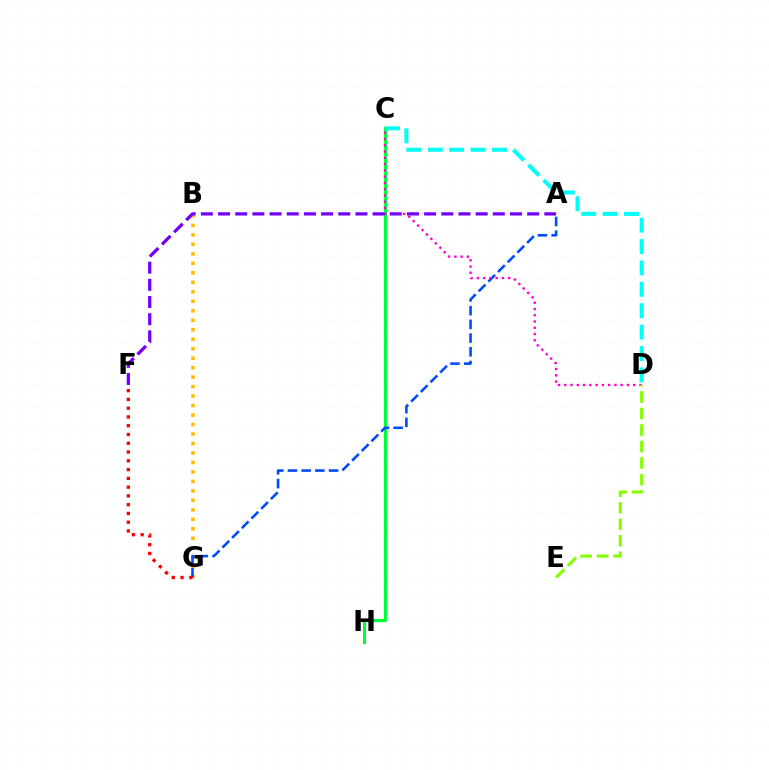{('C', 'H'): [{'color': '#00ff39', 'line_style': 'solid', 'thickness': 2.24}], ('B', 'G'): [{'color': '#ffbd00', 'line_style': 'dotted', 'thickness': 2.58}], ('A', 'G'): [{'color': '#004bff', 'line_style': 'dashed', 'thickness': 1.86}], ('C', 'D'): [{'color': '#ff00cf', 'line_style': 'dotted', 'thickness': 1.7}, {'color': '#00fff6', 'line_style': 'dashed', 'thickness': 2.91}], ('A', 'F'): [{'color': '#7200ff', 'line_style': 'dashed', 'thickness': 2.33}], ('D', 'E'): [{'color': '#84ff00', 'line_style': 'dashed', 'thickness': 2.24}], ('F', 'G'): [{'color': '#ff0000', 'line_style': 'dotted', 'thickness': 2.38}]}